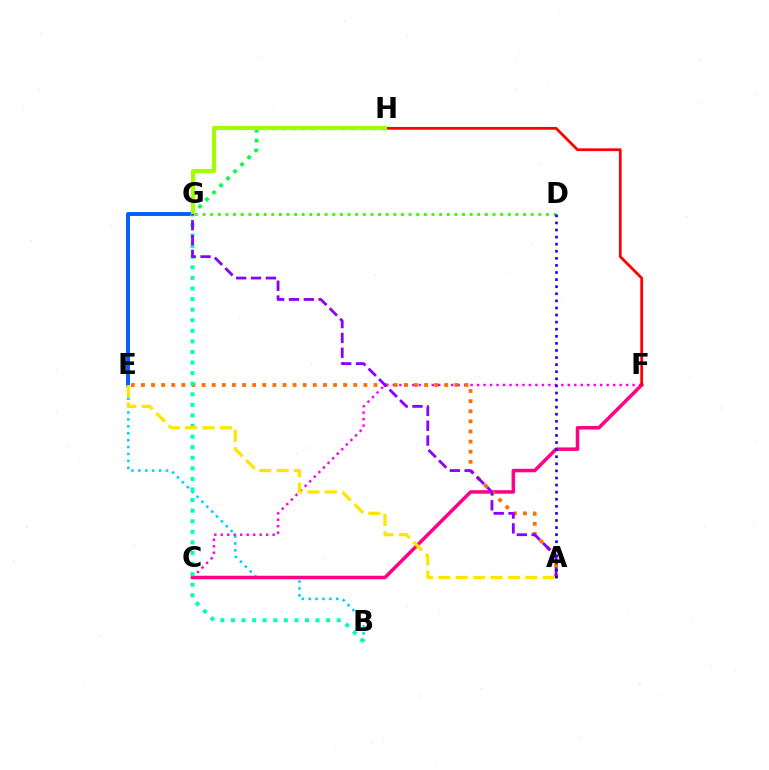{('D', 'G'): [{'color': '#31ff00', 'line_style': 'dotted', 'thickness': 2.07}], ('E', 'G'): [{'color': '#005dff', 'line_style': 'solid', 'thickness': 2.8}], ('B', 'E'): [{'color': '#00d3ff', 'line_style': 'dotted', 'thickness': 1.88}], ('C', 'F'): [{'color': '#fa00f9', 'line_style': 'dotted', 'thickness': 1.76}, {'color': '#ff0088', 'line_style': 'solid', 'thickness': 2.53}], ('G', 'H'): [{'color': '#00ff45', 'line_style': 'dotted', 'thickness': 2.69}, {'color': '#a2ff00', 'line_style': 'solid', 'thickness': 2.95}], ('A', 'E'): [{'color': '#ff7000', 'line_style': 'dotted', 'thickness': 2.75}, {'color': '#ffe600', 'line_style': 'dashed', 'thickness': 2.36}], ('F', 'H'): [{'color': '#ff0000', 'line_style': 'solid', 'thickness': 1.98}], ('B', 'G'): [{'color': '#00ffbb', 'line_style': 'dotted', 'thickness': 2.87}], ('A', 'G'): [{'color': '#8a00ff', 'line_style': 'dashed', 'thickness': 2.02}], ('A', 'D'): [{'color': '#1900ff', 'line_style': 'dotted', 'thickness': 1.92}]}